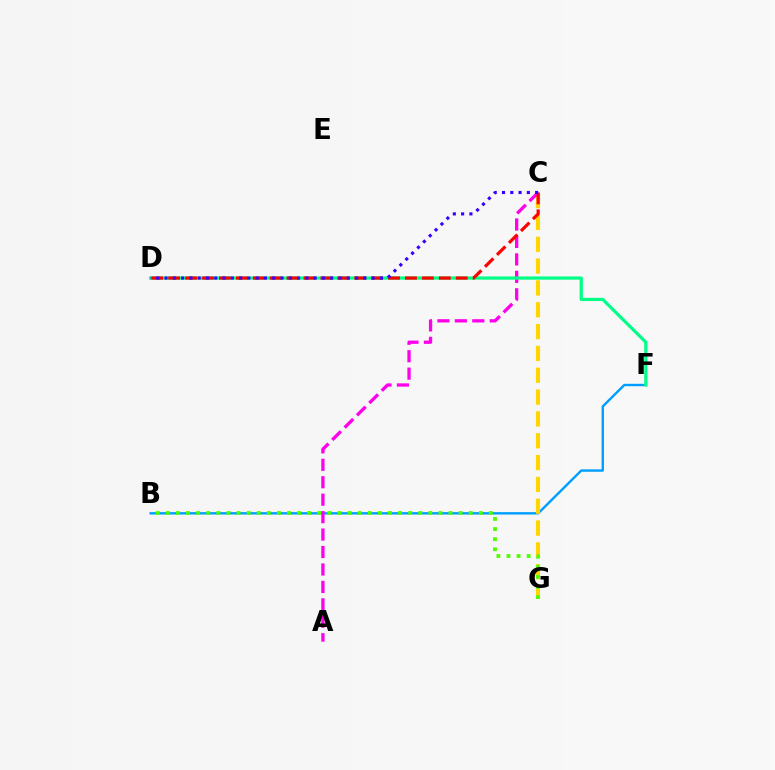{('B', 'F'): [{'color': '#009eff', 'line_style': 'solid', 'thickness': 1.72}], ('C', 'G'): [{'color': '#ffd500', 'line_style': 'dashed', 'thickness': 2.97}], ('A', 'C'): [{'color': '#ff00ed', 'line_style': 'dashed', 'thickness': 2.37}], ('D', 'F'): [{'color': '#00ff86', 'line_style': 'solid', 'thickness': 2.32}], ('C', 'D'): [{'color': '#ff0000', 'line_style': 'dashed', 'thickness': 2.3}, {'color': '#3700ff', 'line_style': 'dotted', 'thickness': 2.25}], ('B', 'G'): [{'color': '#4fff00', 'line_style': 'dotted', 'thickness': 2.74}]}